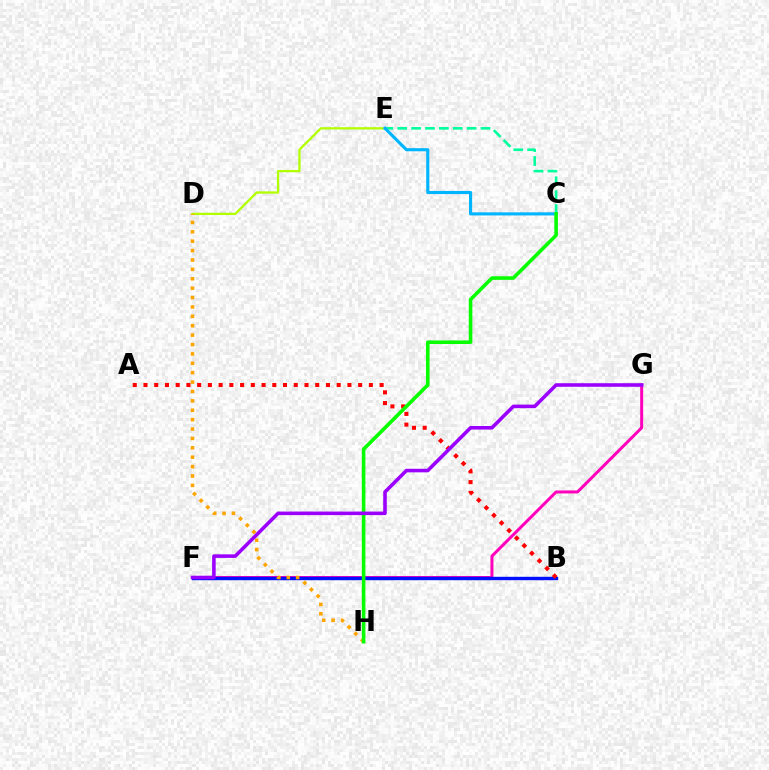{('D', 'E'): [{'color': '#b3ff00', 'line_style': 'solid', 'thickness': 1.65}], ('C', 'E'): [{'color': '#00ff9d', 'line_style': 'dashed', 'thickness': 1.89}, {'color': '#00b5ff', 'line_style': 'solid', 'thickness': 2.25}], ('F', 'G'): [{'color': '#ff00bd', 'line_style': 'solid', 'thickness': 2.15}, {'color': '#9b00ff', 'line_style': 'solid', 'thickness': 2.57}], ('B', 'F'): [{'color': '#0010ff', 'line_style': 'solid', 'thickness': 2.45}], ('A', 'B'): [{'color': '#ff0000', 'line_style': 'dotted', 'thickness': 2.92}], ('D', 'H'): [{'color': '#ffa500', 'line_style': 'dotted', 'thickness': 2.55}], ('C', 'H'): [{'color': '#08ff00', 'line_style': 'solid', 'thickness': 2.59}]}